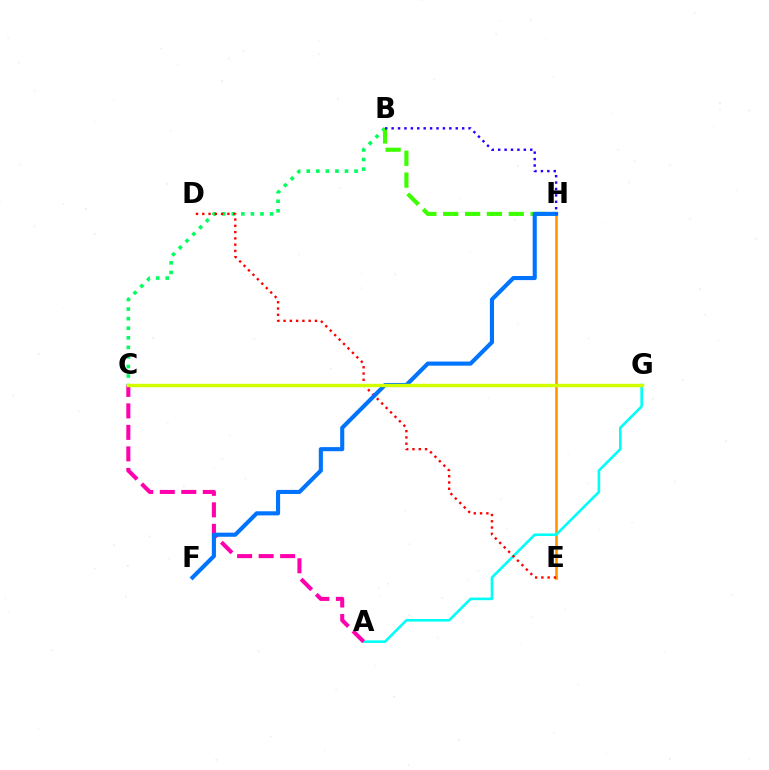{('B', 'C'): [{'color': '#00ff5c', 'line_style': 'dotted', 'thickness': 2.6}], ('E', 'H'): [{'color': '#ff9400', 'line_style': 'solid', 'thickness': 1.87}], ('C', 'G'): [{'color': '#b900ff', 'line_style': 'dotted', 'thickness': 1.98}, {'color': '#d1ff00', 'line_style': 'solid', 'thickness': 2.45}], ('A', 'G'): [{'color': '#00fff6', 'line_style': 'solid', 'thickness': 1.86}], ('A', 'C'): [{'color': '#ff00ac', 'line_style': 'dashed', 'thickness': 2.92}], ('B', 'H'): [{'color': '#3dff00', 'line_style': 'dashed', 'thickness': 2.97}, {'color': '#2500ff', 'line_style': 'dotted', 'thickness': 1.74}], ('D', 'E'): [{'color': '#ff0000', 'line_style': 'dotted', 'thickness': 1.71}], ('F', 'H'): [{'color': '#0074ff', 'line_style': 'solid', 'thickness': 2.95}]}